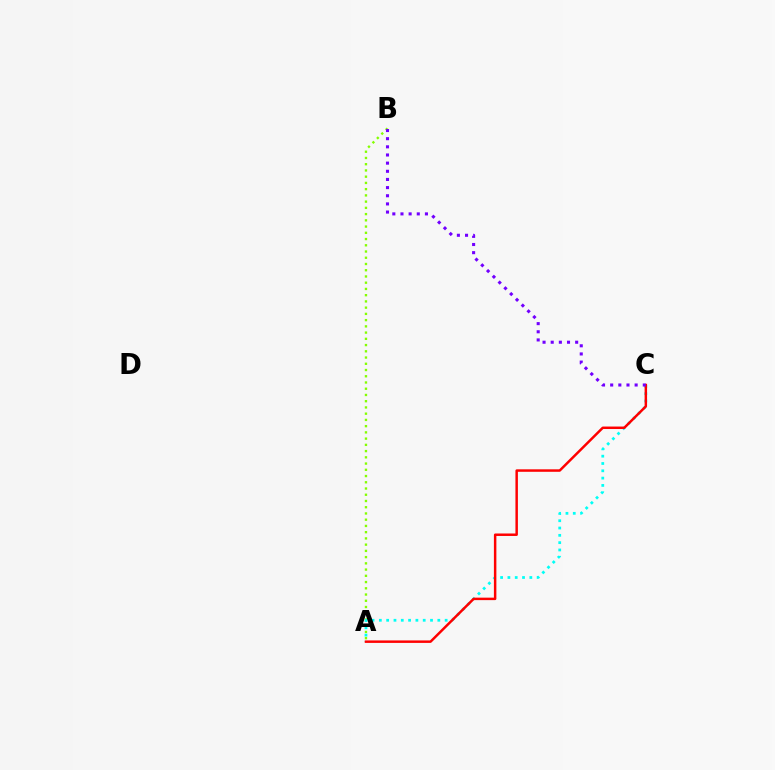{('A', 'B'): [{'color': '#84ff00', 'line_style': 'dotted', 'thickness': 1.69}], ('A', 'C'): [{'color': '#00fff6', 'line_style': 'dotted', 'thickness': 1.99}, {'color': '#ff0000', 'line_style': 'solid', 'thickness': 1.78}], ('B', 'C'): [{'color': '#7200ff', 'line_style': 'dotted', 'thickness': 2.22}]}